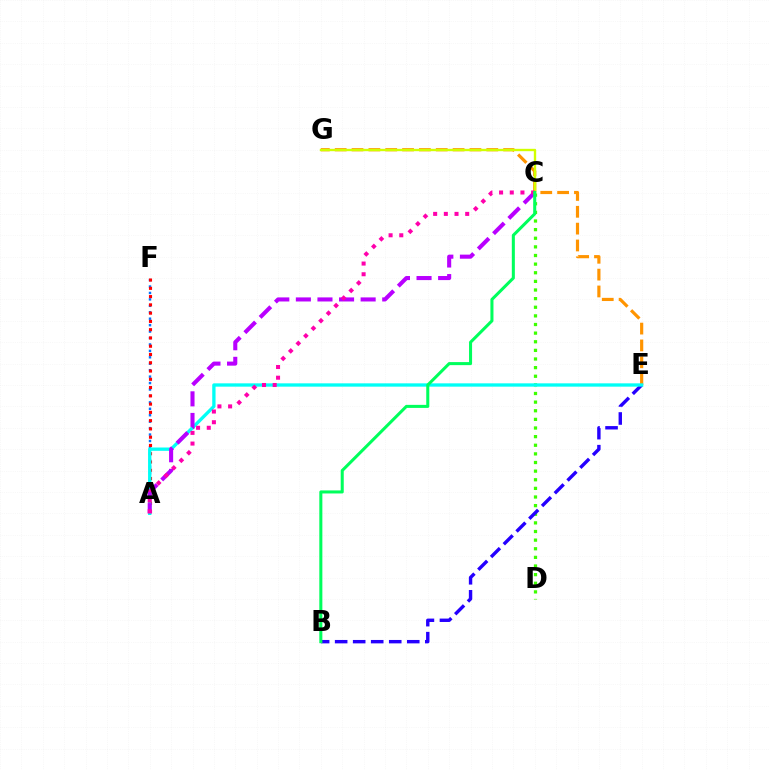{('E', 'G'): [{'color': '#ff9400', 'line_style': 'dashed', 'thickness': 2.29}], ('C', 'D'): [{'color': '#3dff00', 'line_style': 'dotted', 'thickness': 2.34}], ('A', 'F'): [{'color': '#0074ff', 'line_style': 'dotted', 'thickness': 1.75}, {'color': '#ff0000', 'line_style': 'dotted', 'thickness': 2.25}], ('B', 'E'): [{'color': '#2500ff', 'line_style': 'dashed', 'thickness': 2.45}], ('C', 'G'): [{'color': '#d1ff00', 'line_style': 'solid', 'thickness': 1.71}], ('A', 'E'): [{'color': '#00fff6', 'line_style': 'solid', 'thickness': 2.39}], ('A', 'C'): [{'color': '#b900ff', 'line_style': 'dashed', 'thickness': 2.93}, {'color': '#ff00ac', 'line_style': 'dotted', 'thickness': 2.9}], ('B', 'C'): [{'color': '#00ff5c', 'line_style': 'solid', 'thickness': 2.19}]}